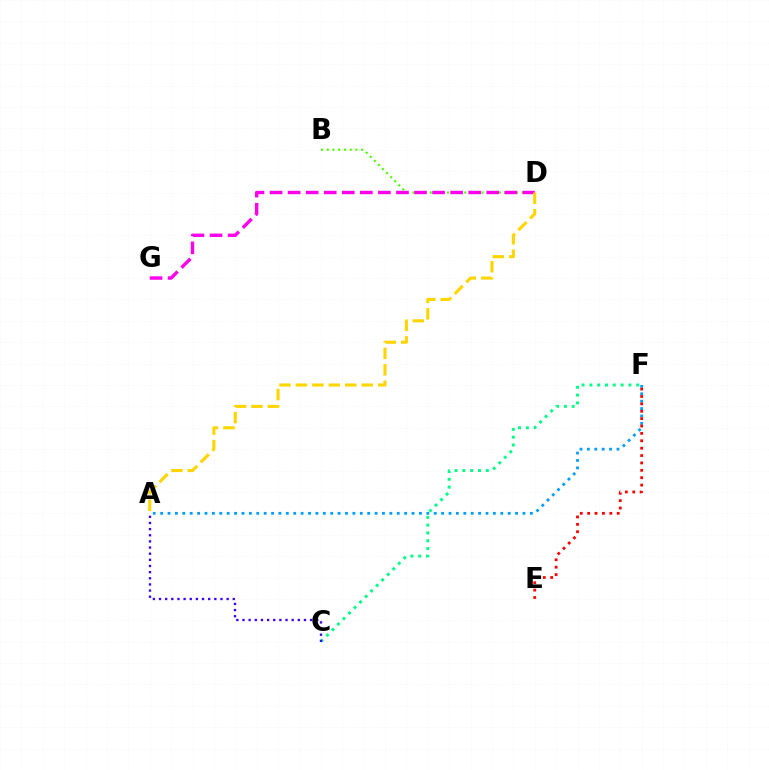{('A', 'F'): [{'color': '#009eff', 'line_style': 'dotted', 'thickness': 2.01}], ('E', 'F'): [{'color': '#ff0000', 'line_style': 'dotted', 'thickness': 2.01}], ('B', 'D'): [{'color': '#4fff00', 'line_style': 'dotted', 'thickness': 1.56}], ('C', 'F'): [{'color': '#00ff86', 'line_style': 'dotted', 'thickness': 2.12}], ('A', 'C'): [{'color': '#3700ff', 'line_style': 'dotted', 'thickness': 1.67}], ('D', 'G'): [{'color': '#ff00ed', 'line_style': 'dashed', 'thickness': 2.45}], ('A', 'D'): [{'color': '#ffd500', 'line_style': 'dashed', 'thickness': 2.24}]}